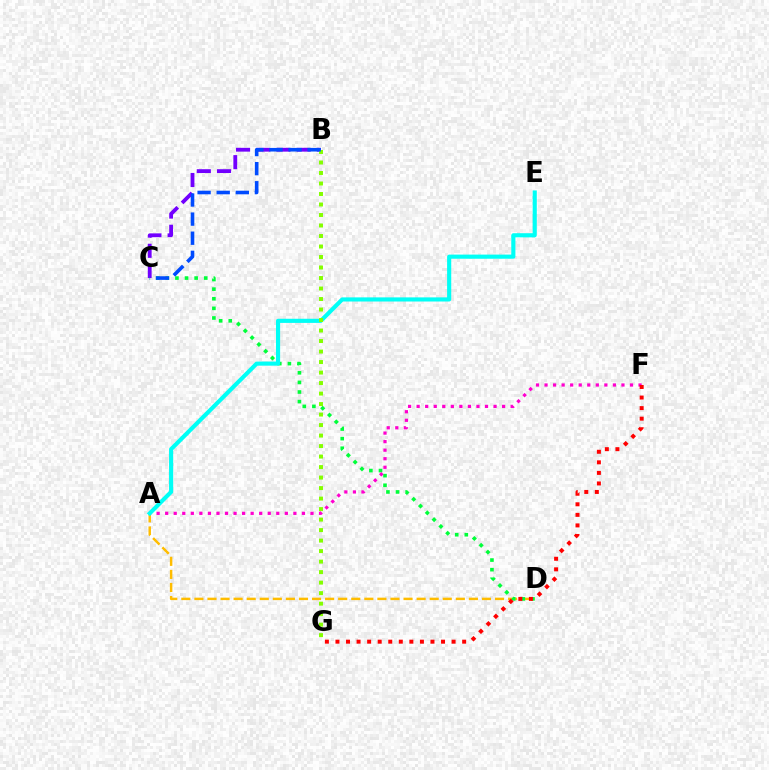{('A', 'D'): [{'color': '#ffbd00', 'line_style': 'dashed', 'thickness': 1.78}], ('B', 'C'): [{'color': '#7200ff', 'line_style': 'dashed', 'thickness': 2.75}, {'color': '#004bff', 'line_style': 'dashed', 'thickness': 2.6}], ('C', 'D'): [{'color': '#00ff39', 'line_style': 'dotted', 'thickness': 2.61}], ('A', 'F'): [{'color': '#ff00cf', 'line_style': 'dotted', 'thickness': 2.32}], ('A', 'E'): [{'color': '#00fff6', 'line_style': 'solid', 'thickness': 2.97}], ('B', 'G'): [{'color': '#84ff00', 'line_style': 'dotted', 'thickness': 2.85}], ('F', 'G'): [{'color': '#ff0000', 'line_style': 'dotted', 'thickness': 2.87}]}